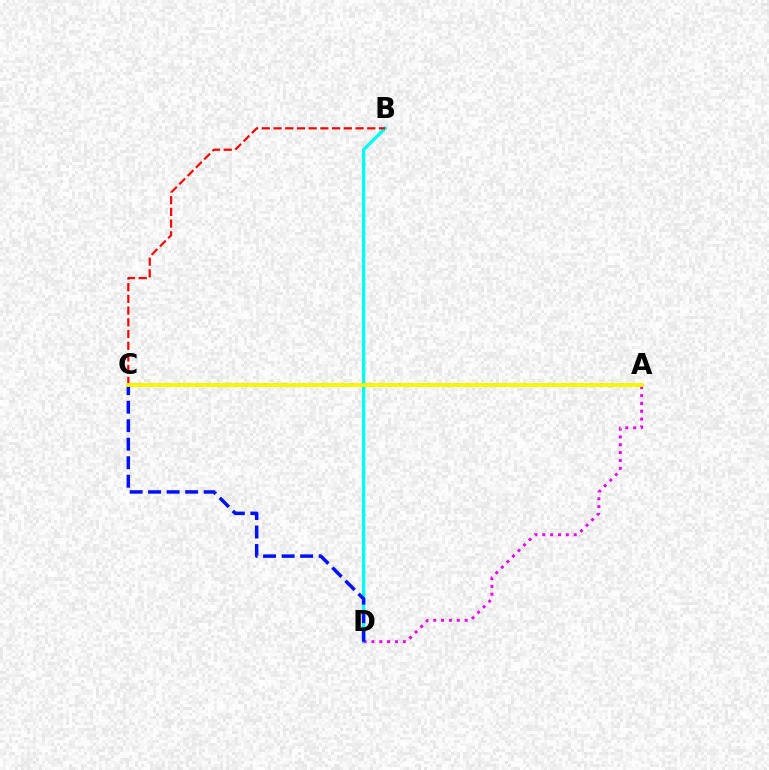{('B', 'D'): [{'color': '#00fff6', 'line_style': 'solid', 'thickness': 2.45}], ('B', 'C'): [{'color': '#ff0000', 'line_style': 'dashed', 'thickness': 1.59}], ('A', 'C'): [{'color': '#08ff00', 'line_style': 'dotted', 'thickness': 2.61}, {'color': '#fcf500', 'line_style': 'solid', 'thickness': 2.72}], ('A', 'D'): [{'color': '#ee00ff', 'line_style': 'dotted', 'thickness': 2.13}], ('C', 'D'): [{'color': '#0010ff', 'line_style': 'dashed', 'thickness': 2.51}]}